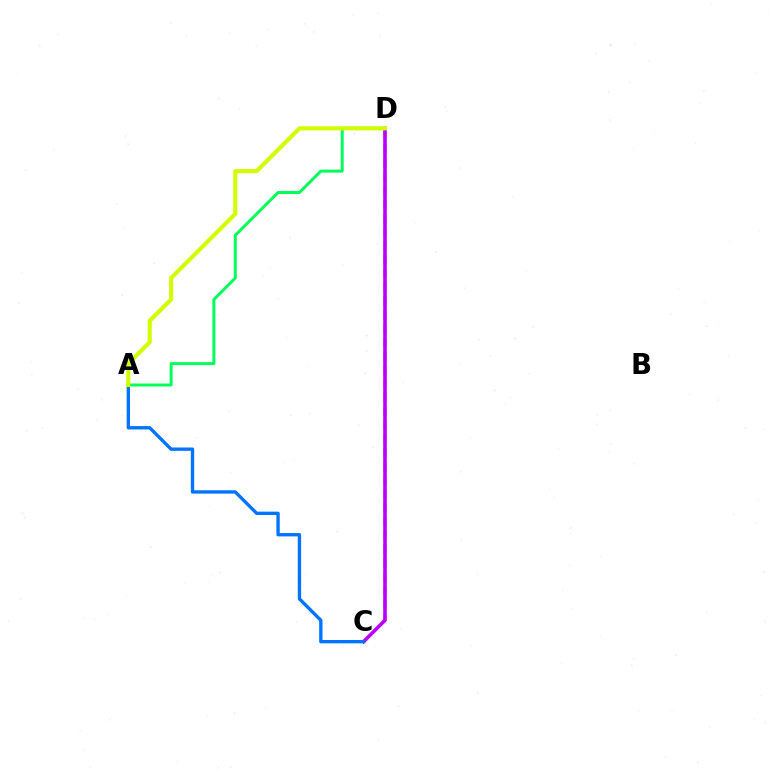{('C', 'D'): [{'color': '#ff0000', 'line_style': 'dashed', 'thickness': 1.87}, {'color': '#b900ff', 'line_style': 'solid', 'thickness': 2.57}], ('A', 'C'): [{'color': '#0074ff', 'line_style': 'solid', 'thickness': 2.41}], ('A', 'D'): [{'color': '#00ff5c', 'line_style': 'solid', 'thickness': 2.14}, {'color': '#d1ff00', 'line_style': 'solid', 'thickness': 2.96}]}